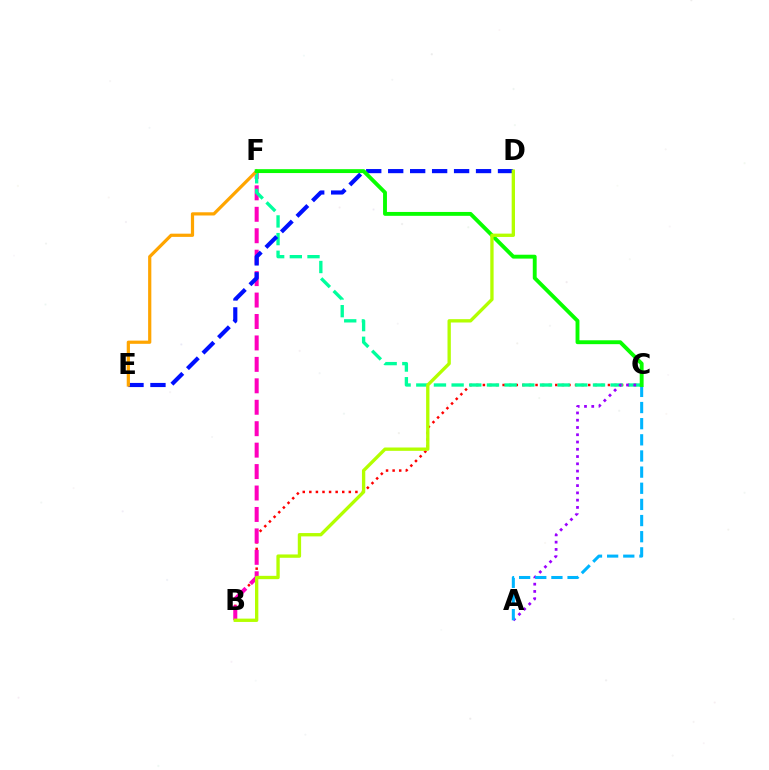{('B', 'C'): [{'color': '#ff0000', 'line_style': 'dotted', 'thickness': 1.79}], ('B', 'F'): [{'color': '#ff00bd', 'line_style': 'dashed', 'thickness': 2.91}], ('C', 'F'): [{'color': '#00ff9d', 'line_style': 'dashed', 'thickness': 2.4}, {'color': '#08ff00', 'line_style': 'solid', 'thickness': 2.79}], ('A', 'C'): [{'color': '#9b00ff', 'line_style': 'dotted', 'thickness': 1.97}, {'color': '#00b5ff', 'line_style': 'dashed', 'thickness': 2.19}], ('D', 'E'): [{'color': '#0010ff', 'line_style': 'dashed', 'thickness': 2.98}], ('E', 'F'): [{'color': '#ffa500', 'line_style': 'solid', 'thickness': 2.31}], ('B', 'D'): [{'color': '#b3ff00', 'line_style': 'solid', 'thickness': 2.4}]}